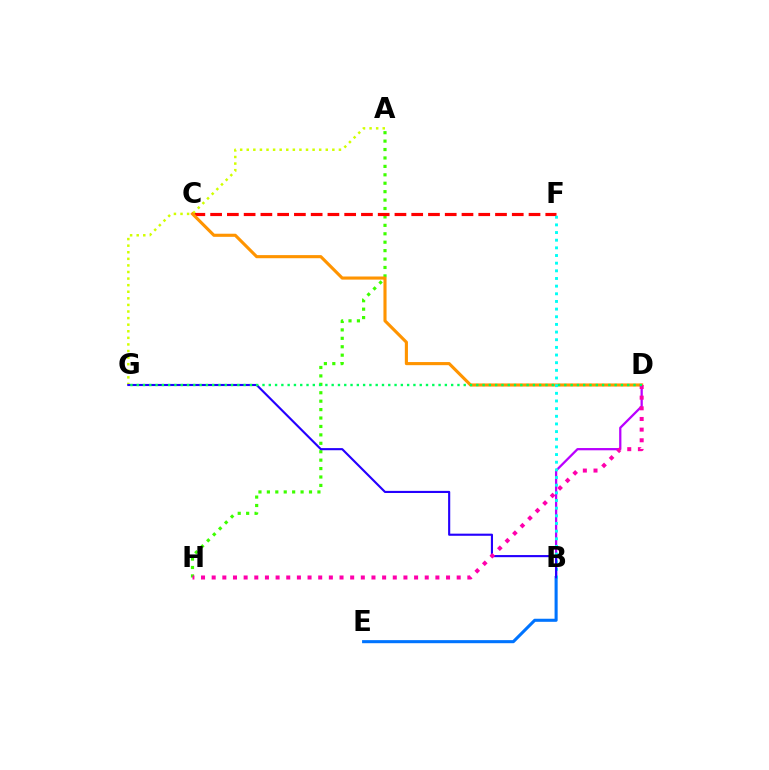{('B', 'D'): [{'color': '#b900ff', 'line_style': 'solid', 'thickness': 1.63}], ('A', 'H'): [{'color': '#3dff00', 'line_style': 'dotted', 'thickness': 2.29}], ('B', 'E'): [{'color': '#0074ff', 'line_style': 'solid', 'thickness': 2.21}], ('C', 'F'): [{'color': '#ff0000', 'line_style': 'dashed', 'thickness': 2.28}], ('A', 'G'): [{'color': '#d1ff00', 'line_style': 'dotted', 'thickness': 1.79}], ('C', 'D'): [{'color': '#ff9400', 'line_style': 'solid', 'thickness': 2.24}], ('B', 'F'): [{'color': '#00fff6', 'line_style': 'dotted', 'thickness': 2.08}], ('B', 'G'): [{'color': '#2500ff', 'line_style': 'solid', 'thickness': 1.53}], ('D', 'H'): [{'color': '#ff00ac', 'line_style': 'dotted', 'thickness': 2.89}], ('D', 'G'): [{'color': '#00ff5c', 'line_style': 'dotted', 'thickness': 1.71}]}